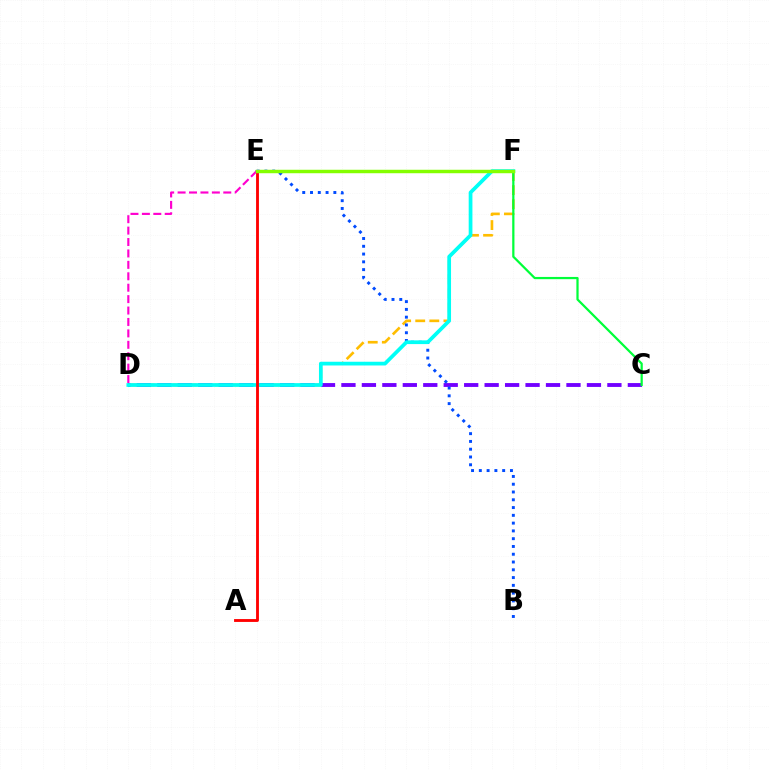{('D', 'F'): [{'color': '#ffbd00', 'line_style': 'dashed', 'thickness': 1.91}, {'color': '#00fff6', 'line_style': 'solid', 'thickness': 2.69}], ('C', 'D'): [{'color': '#7200ff', 'line_style': 'dashed', 'thickness': 2.78}], ('C', 'E'): [{'color': '#00ff39', 'line_style': 'solid', 'thickness': 1.61}], ('D', 'E'): [{'color': '#ff00cf', 'line_style': 'dashed', 'thickness': 1.55}], ('B', 'E'): [{'color': '#004bff', 'line_style': 'dotted', 'thickness': 2.11}], ('A', 'E'): [{'color': '#ff0000', 'line_style': 'solid', 'thickness': 2.05}], ('E', 'F'): [{'color': '#84ff00', 'line_style': 'solid', 'thickness': 2.48}]}